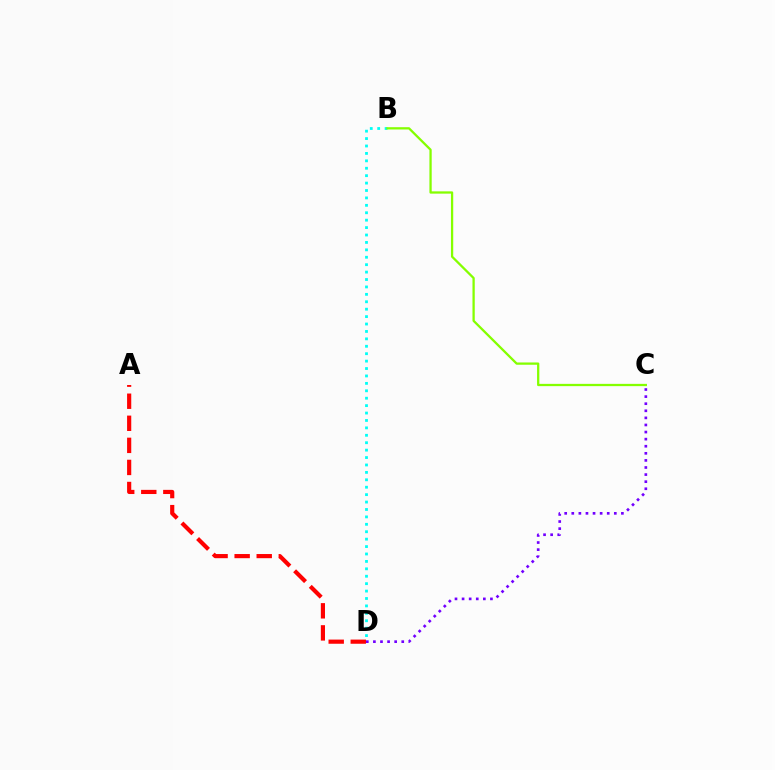{('B', 'D'): [{'color': '#00fff6', 'line_style': 'dotted', 'thickness': 2.02}], ('A', 'D'): [{'color': '#ff0000', 'line_style': 'dashed', 'thickness': 3.0}], ('B', 'C'): [{'color': '#84ff00', 'line_style': 'solid', 'thickness': 1.64}], ('C', 'D'): [{'color': '#7200ff', 'line_style': 'dotted', 'thickness': 1.93}]}